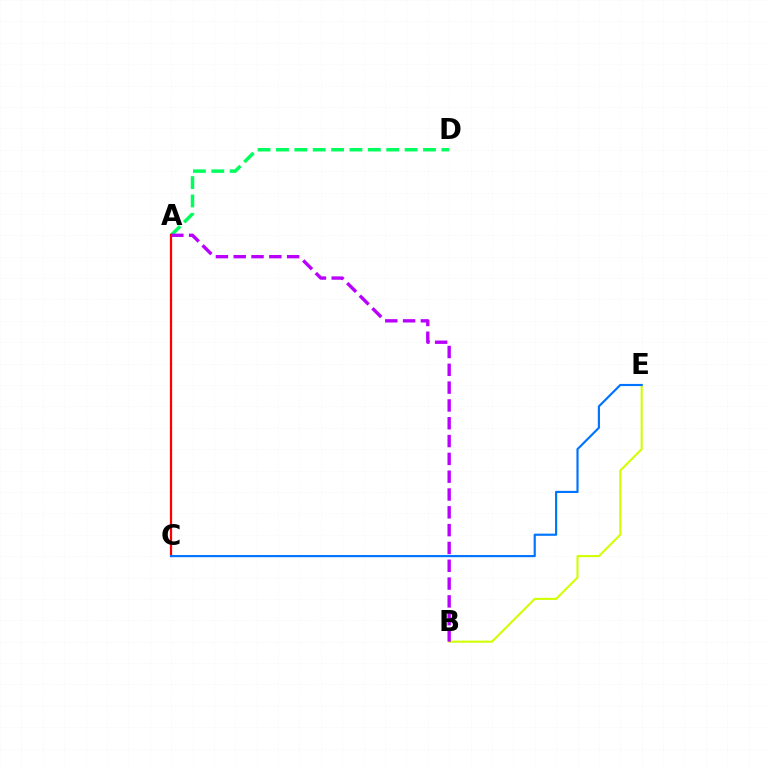{('B', 'E'): [{'color': '#d1ff00', 'line_style': 'solid', 'thickness': 1.51}], ('A', 'D'): [{'color': '#00ff5c', 'line_style': 'dashed', 'thickness': 2.5}], ('A', 'C'): [{'color': '#ff0000', 'line_style': 'solid', 'thickness': 1.62}], ('C', 'E'): [{'color': '#0074ff', 'line_style': 'solid', 'thickness': 1.56}], ('A', 'B'): [{'color': '#b900ff', 'line_style': 'dashed', 'thickness': 2.42}]}